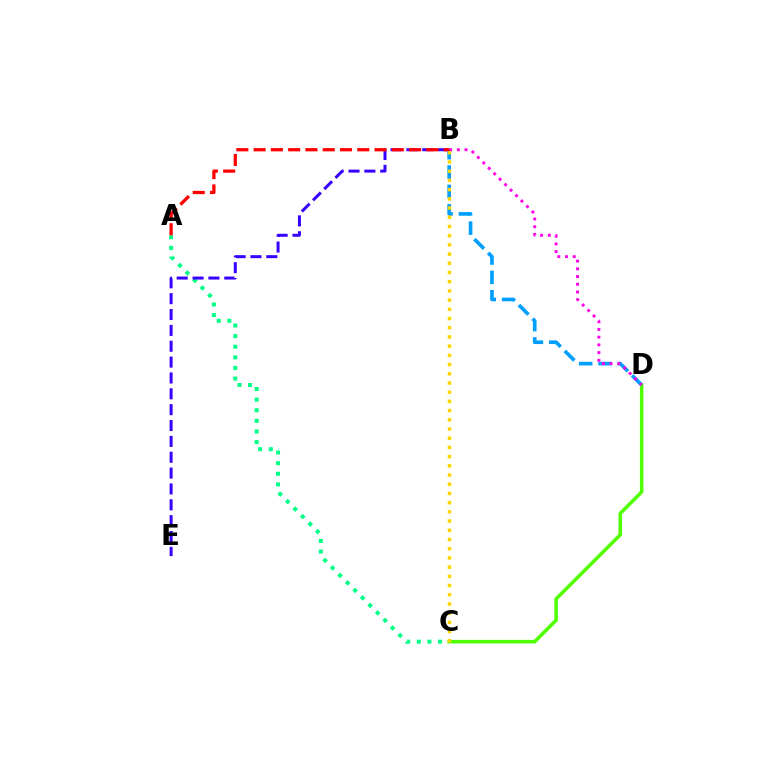{('C', 'D'): [{'color': '#4fff00', 'line_style': 'solid', 'thickness': 2.55}], ('B', 'D'): [{'color': '#009eff', 'line_style': 'dashed', 'thickness': 2.63}, {'color': '#ff00ed', 'line_style': 'dotted', 'thickness': 2.1}], ('A', 'C'): [{'color': '#00ff86', 'line_style': 'dotted', 'thickness': 2.88}], ('B', 'E'): [{'color': '#3700ff', 'line_style': 'dashed', 'thickness': 2.15}], ('A', 'B'): [{'color': '#ff0000', 'line_style': 'dashed', 'thickness': 2.35}], ('B', 'C'): [{'color': '#ffd500', 'line_style': 'dotted', 'thickness': 2.5}]}